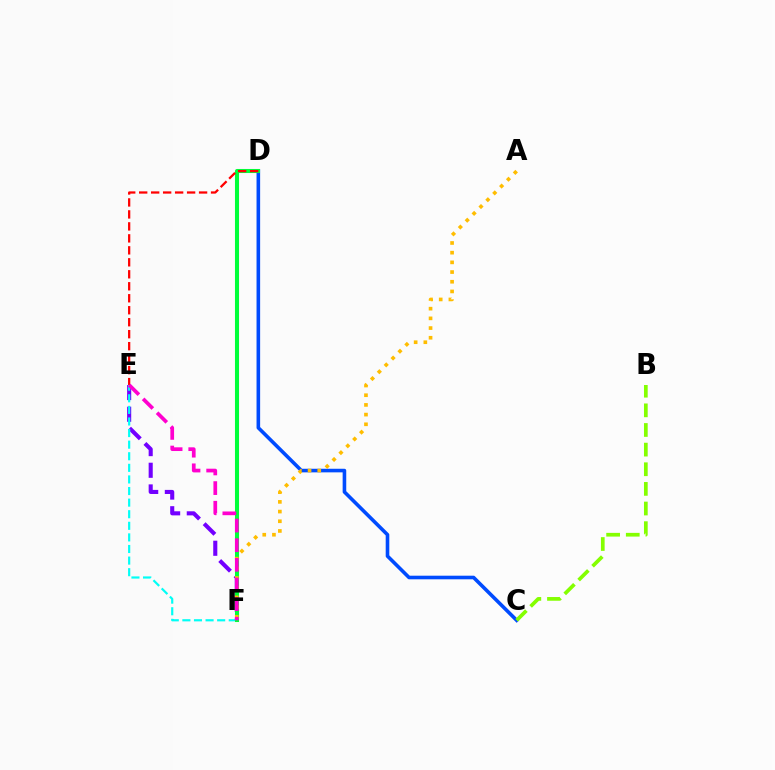{('C', 'D'): [{'color': '#004bff', 'line_style': 'solid', 'thickness': 2.59}], ('E', 'F'): [{'color': '#7200ff', 'line_style': 'dashed', 'thickness': 2.94}, {'color': '#00fff6', 'line_style': 'dashed', 'thickness': 1.57}, {'color': '#ff00cf', 'line_style': 'dashed', 'thickness': 2.67}], ('B', 'C'): [{'color': '#84ff00', 'line_style': 'dashed', 'thickness': 2.67}], ('D', 'F'): [{'color': '#00ff39', 'line_style': 'solid', 'thickness': 2.93}], ('D', 'E'): [{'color': '#ff0000', 'line_style': 'dashed', 'thickness': 1.63}], ('A', 'F'): [{'color': '#ffbd00', 'line_style': 'dotted', 'thickness': 2.63}]}